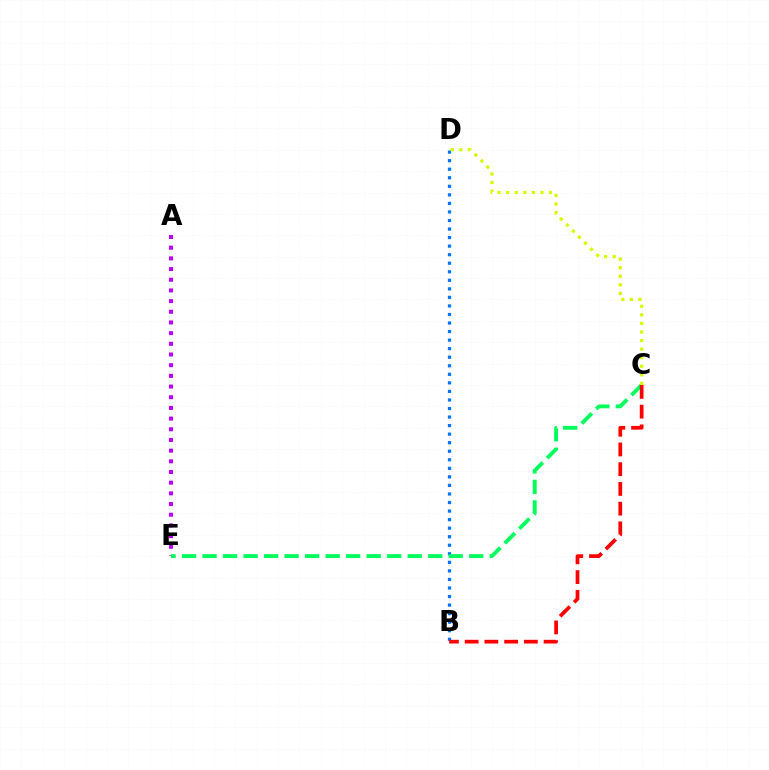{('B', 'D'): [{'color': '#0074ff', 'line_style': 'dotted', 'thickness': 2.32}], ('A', 'E'): [{'color': '#b900ff', 'line_style': 'dotted', 'thickness': 2.9}], ('C', 'E'): [{'color': '#00ff5c', 'line_style': 'dashed', 'thickness': 2.79}], ('B', 'C'): [{'color': '#ff0000', 'line_style': 'dashed', 'thickness': 2.68}], ('C', 'D'): [{'color': '#d1ff00', 'line_style': 'dotted', 'thickness': 2.33}]}